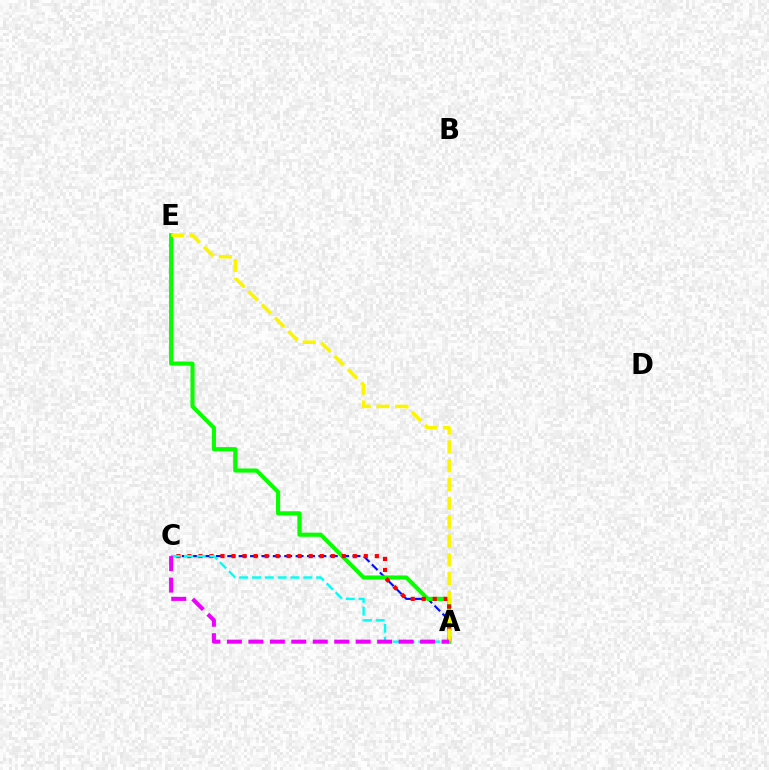{('A', 'C'): [{'color': '#0010ff', 'line_style': 'dashed', 'thickness': 1.55}, {'color': '#ff0000', 'line_style': 'dotted', 'thickness': 2.99}, {'color': '#00fff6', 'line_style': 'dashed', 'thickness': 1.74}, {'color': '#ee00ff', 'line_style': 'dashed', 'thickness': 2.92}], ('A', 'E'): [{'color': '#08ff00', 'line_style': 'solid', 'thickness': 2.96}, {'color': '#fcf500', 'line_style': 'dashed', 'thickness': 2.56}]}